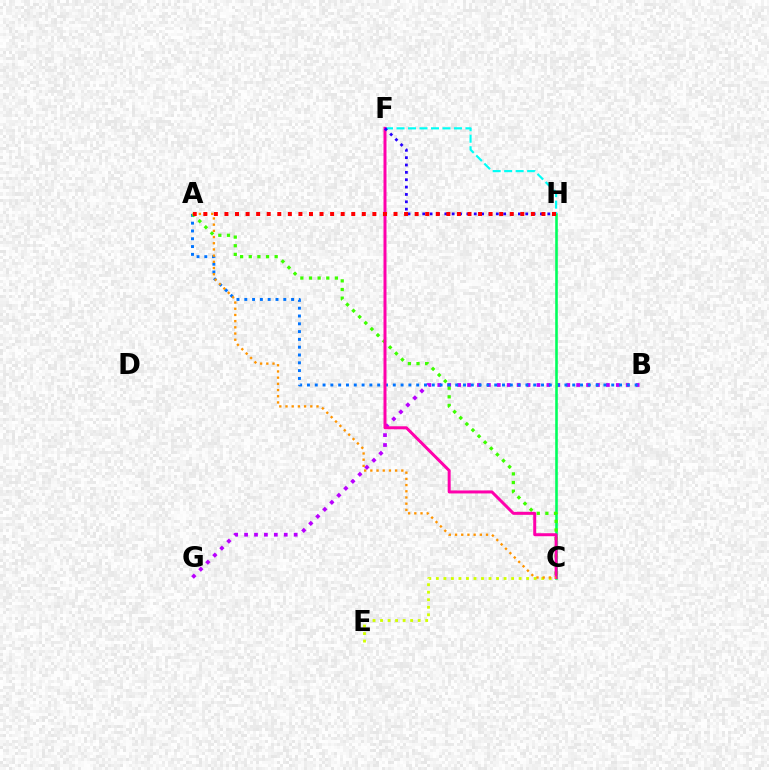{('B', 'G'): [{'color': '#b900ff', 'line_style': 'dotted', 'thickness': 2.69}], ('A', 'B'): [{'color': '#0074ff', 'line_style': 'dotted', 'thickness': 2.12}], ('C', 'H'): [{'color': '#00ff5c', 'line_style': 'solid', 'thickness': 1.87}], ('F', 'H'): [{'color': '#00fff6', 'line_style': 'dashed', 'thickness': 1.56}, {'color': '#2500ff', 'line_style': 'dotted', 'thickness': 2.0}], ('C', 'E'): [{'color': '#d1ff00', 'line_style': 'dotted', 'thickness': 2.04}], ('A', 'C'): [{'color': '#3dff00', 'line_style': 'dotted', 'thickness': 2.35}, {'color': '#ff9400', 'line_style': 'dotted', 'thickness': 1.68}], ('C', 'F'): [{'color': '#ff00ac', 'line_style': 'solid', 'thickness': 2.15}], ('A', 'H'): [{'color': '#ff0000', 'line_style': 'dotted', 'thickness': 2.87}]}